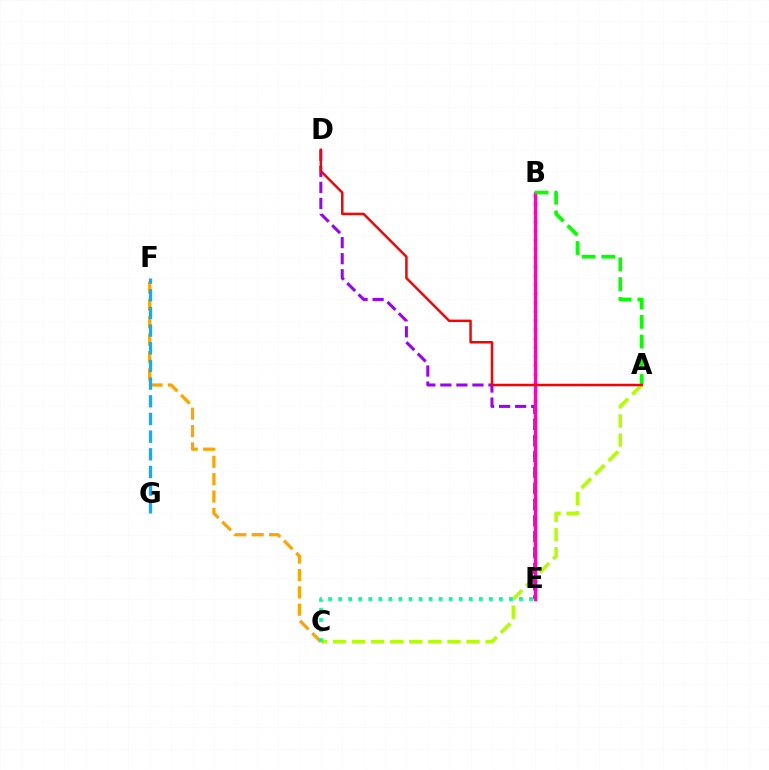{('A', 'C'): [{'color': '#b3ff00', 'line_style': 'dashed', 'thickness': 2.59}], ('D', 'E'): [{'color': '#9b00ff', 'line_style': 'dashed', 'thickness': 2.18}], ('C', 'F'): [{'color': '#ffa500', 'line_style': 'dashed', 'thickness': 2.36}], ('C', 'E'): [{'color': '#00ff9d', 'line_style': 'dotted', 'thickness': 2.73}], ('B', 'E'): [{'color': '#0010ff', 'line_style': 'dotted', 'thickness': 2.44}, {'color': '#ff00bd', 'line_style': 'solid', 'thickness': 2.27}], ('A', 'B'): [{'color': '#08ff00', 'line_style': 'dashed', 'thickness': 2.68}], ('A', 'D'): [{'color': '#ff0000', 'line_style': 'solid', 'thickness': 1.78}], ('F', 'G'): [{'color': '#00b5ff', 'line_style': 'dashed', 'thickness': 2.4}]}